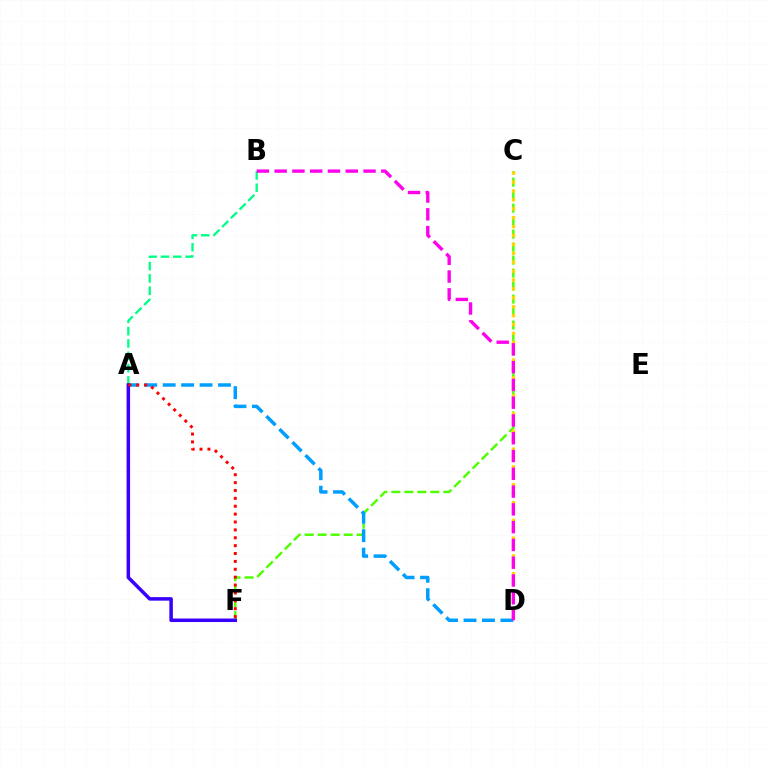{('C', 'F'): [{'color': '#4fff00', 'line_style': 'dashed', 'thickness': 1.76}], ('A', 'D'): [{'color': '#009eff', 'line_style': 'dashed', 'thickness': 2.5}], ('C', 'D'): [{'color': '#ffd500', 'line_style': 'dotted', 'thickness': 2.42}], ('A', 'B'): [{'color': '#00ff86', 'line_style': 'dashed', 'thickness': 1.67}], ('A', 'F'): [{'color': '#3700ff', 'line_style': 'solid', 'thickness': 2.53}, {'color': '#ff0000', 'line_style': 'dotted', 'thickness': 2.14}], ('B', 'D'): [{'color': '#ff00ed', 'line_style': 'dashed', 'thickness': 2.42}]}